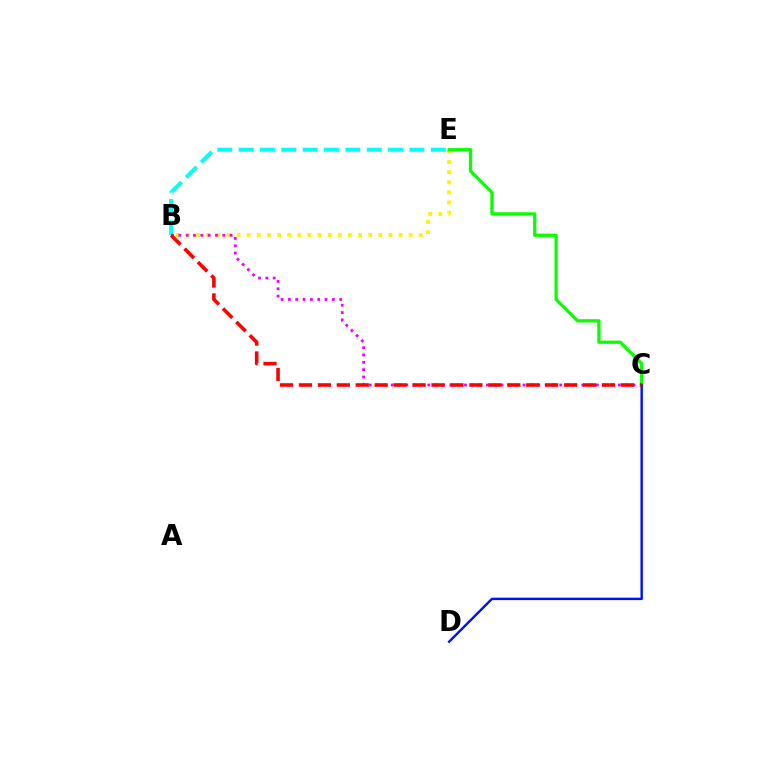{('B', 'E'): [{'color': '#fcf500', 'line_style': 'dotted', 'thickness': 2.75}, {'color': '#00fff6', 'line_style': 'dashed', 'thickness': 2.9}], ('B', 'C'): [{'color': '#ee00ff', 'line_style': 'dotted', 'thickness': 1.99}, {'color': '#ff0000', 'line_style': 'dashed', 'thickness': 2.57}], ('C', 'E'): [{'color': '#08ff00', 'line_style': 'solid', 'thickness': 2.34}], ('C', 'D'): [{'color': '#0010ff', 'line_style': 'solid', 'thickness': 1.73}]}